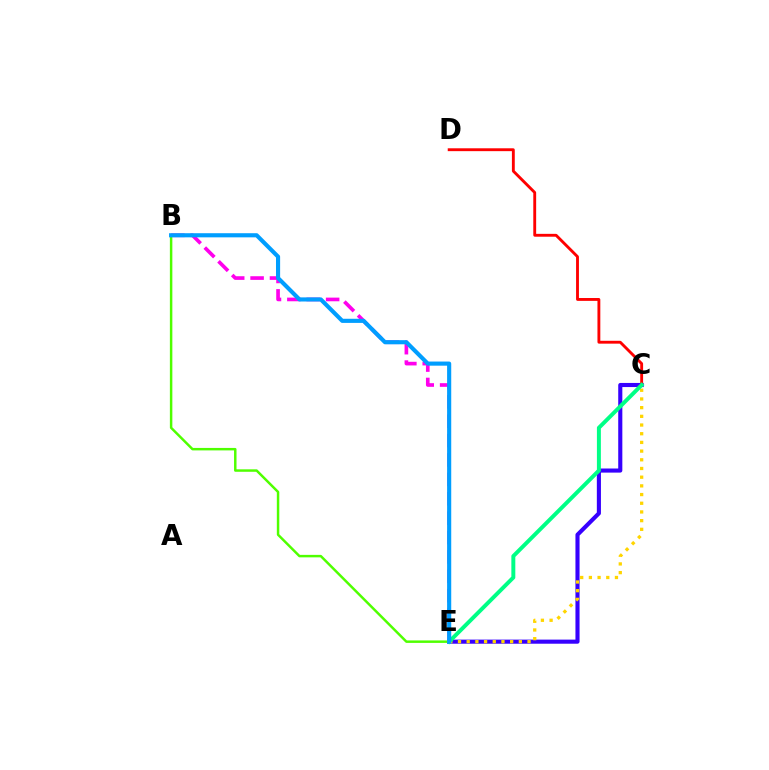{('C', 'E'): [{'color': '#3700ff', 'line_style': 'solid', 'thickness': 2.96}, {'color': '#ffd500', 'line_style': 'dotted', 'thickness': 2.36}, {'color': '#00ff86', 'line_style': 'solid', 'thickness': 2.85}], ('B', 'E'): [{'color': '#ff00ed', 'line_style': 'dashed', 'thickness': 2.63}, {'color': '#4fff00', 'line_style': 'solid', 'thickness': 1.78}, {'color': '#009eff', 'line_style': 'solid', 'thickness': 2.97}], ('C', 'D'): [{'color': '#ff0000', 'line_style': 'solid', 'thickness': 2.06}]}